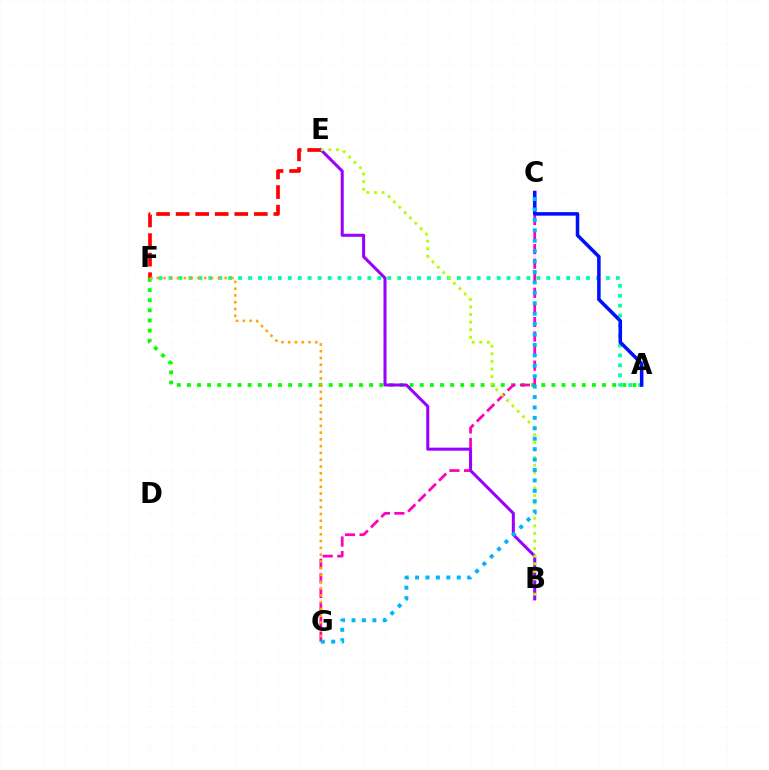{('A', 'F'): [{'color': '#08ff00', 'line_style': 'dotted', 'thickness': 2.75}, {'color': '#00ff9d', 'line_style': 'dotted', 'thickness': 2.7}], ('C', 'G'): [{'color': '#ff00bd', 'line_style': 'dashed', 'thickness': 1.98}, {'color': '#00b5ff', 'line_style': 'dotted', 'thickness': 2.83}], ('E', 'F'): [{'color': '#ff0000', 'line_style': 'dashed', 'thickness': 2.66}], ('B', 'E'): [{'color': '#9b00ff', 'line_style': 'solid', 'thickness': 2.19}, {'color': '#b3ff00', 'line_style': 'dotted', 'thickness': 2.06}], ('A', 'C'): [{'color': '#0010ff', 'line_style': 'solid', 'thickness': 2.54}], ('F', 'G'): [{'color': '#ffa500', 'line_style': 'dotted', 'thickness': 1.84}]}